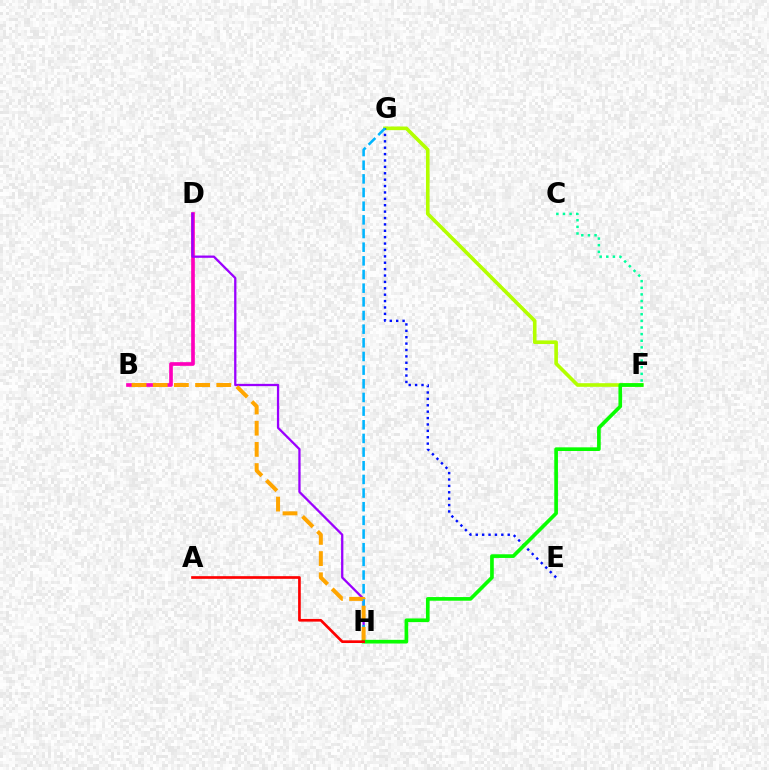{('B', 'D'): [{'color': '#ff00bd', 'line_style': 'solid', 'thickness': 2.65}], ('D', 'H'): [{'color': '#9b00ff', 'line_style': 'solid', 'thickness': 1.65}], ('F', 'G'): [{'color': '#b3ff00', 'line_style': 'solid', 'thickness': 2.61}], ('E', 'G'): [{'color': '#0010ff', 'line_style': 'dotted', 'thickness': 1.74}], ('G', 'H'): [{'color': '#00b5ff', 'line_style': 'dashed', 'thickness': 1.86}], ('C', 'F'): [{'color': '#00ff9d', 'line_style': 'dotted', 'thickness': 1.8}], ('B', 'H'): [{'color': '#ffa500', 'line_style': 'dashed', 'thickness': 2.88}], ('F', 'H'): [{'color': '#08ff00', 'line_style': 'solid', 'thickness': 2.64}], ('A', 'H'): [{'color': '#ff0000', 'line_style': 'solid', 'thickness': 1.93}]}